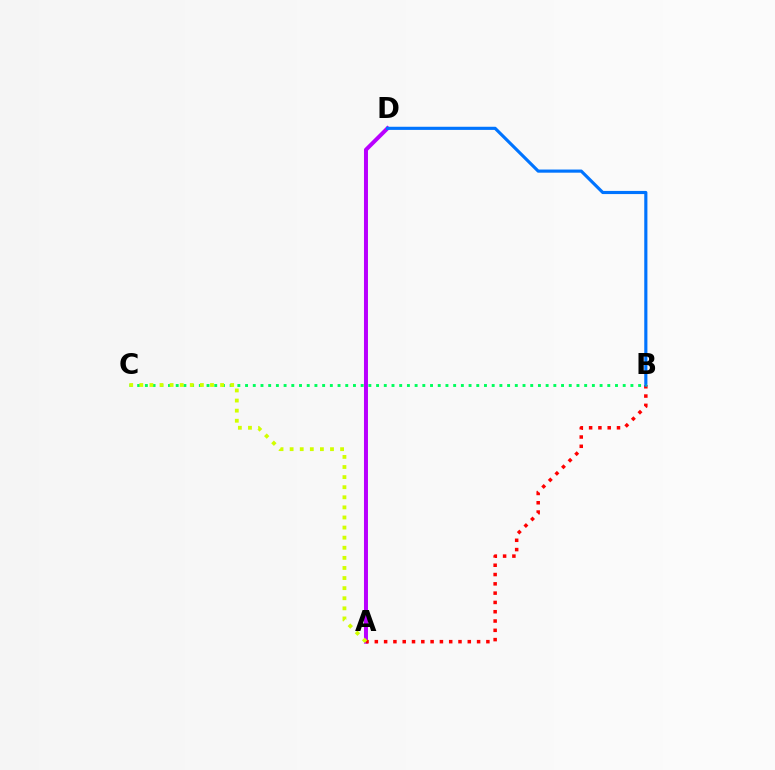{('A', 'D'): [{'color': '#b900ff', 'line_style': 'solid', 'thickness': 2.87}], ('A', 'B'): [{'color': '#ff0000', 'line_style': 'dotted', 'thickness': 2.53}], ('B', 'D'): [{'color': '#0074ff', 'line_style': 'solid', 'thickness': 2.26}], ('B', 'C'): [{'color': '#00ff5c', 'line_style': 'dotted', 'thickness': 2.09}], ('A', 'C'): [{'color': '#d1ff00', 'line_style': 'dotted', 'thickness': 2.74}]}